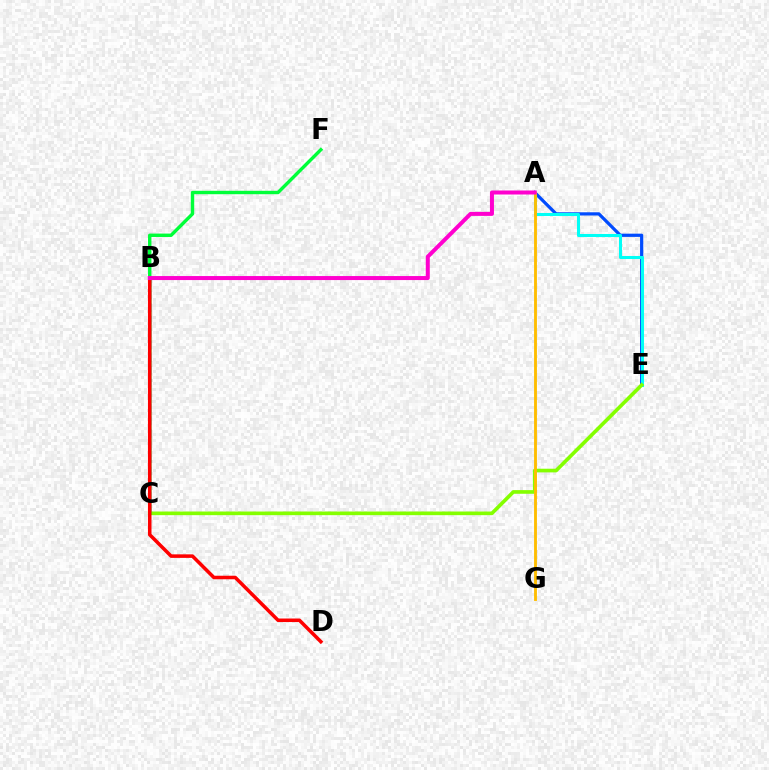{('A', 'E'): [{'color': '#004bff', 'line_style': 'solid', 'thickness': 2.32}, {'color': '#00fff6', 'line_style': 'solid', 'thickness': 2.19}], ('B', 'C'): [{'color': '#7200ff', 'line_style': 'dashed', 'thickness': 1.71}], ('C', 'E'): [{'color': '#84ff00', 'line_style': 'solid', 'thickness': 2.63}], ('C', 'F'): [{'color': '#00ff39', 'line_style': 'solid', 'thickness': 2.45}], ('A', 'G'): [{'color': '#ffbd00', 'line_style': 'solid', 'thickness': 2.06}], ('B', 'D'): [{'color': '#ff0000', 'line_style': 'solid', 'thickness': 2.54}], ('A', 'B'): [{'color': '#ff00cf', 'line_style': 'solid', 'thickness': 2.88}]}